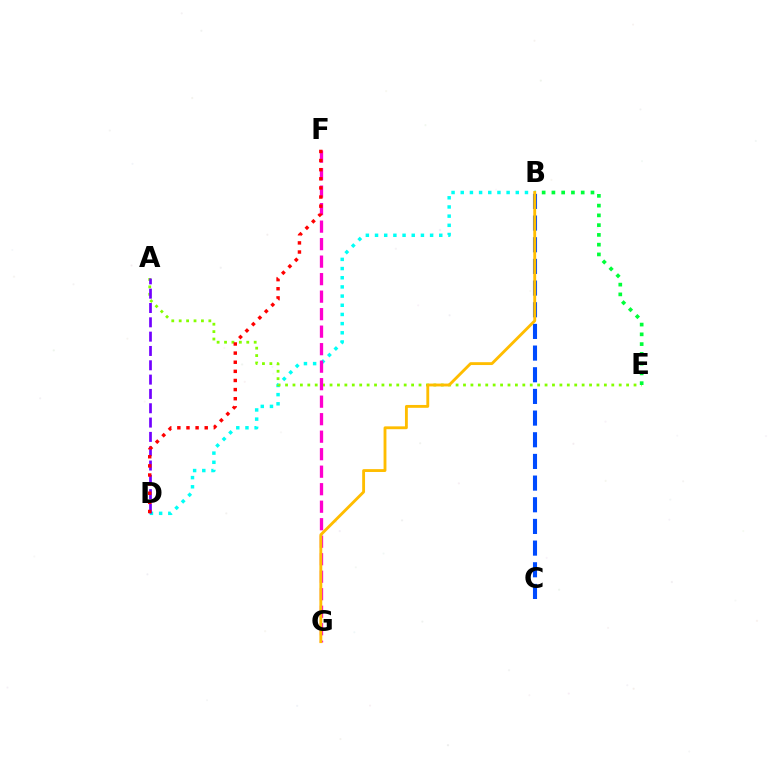{('B', 'D'): [{'color': '#00fff6', 'line_style': 'dotted', 'thickness': 2.49}], ('A', 'E'): [{'color': '#84ff00', 'line_style': 'dotted', 'thickness': 2.01}], ('B', 'E'): [{'color': '#00ff39', 'line_style': 'dotted', 'thickness': 2.65}], ('F', 'G'): [{'color': '#ff00cf', 'line_style': 'dashed', 'thickness': 2.38}], ('B', 'C'): [{'color': '#004bff', 'line_style': 'dashed', 'thickness': 2.94}], ('B', 'G'): [{'color': '#ffbd00', 'line_style': 'solid', 'thickness': 2.05}], ('A', 'D'): [{'color': '#7200ff', 'line_style': 'dashed', 'thickness': 1.95}], ('D', 'F'): [{'color': '#ff0000', 'line_style': 'dotted', 'thickness': 2.48}]}